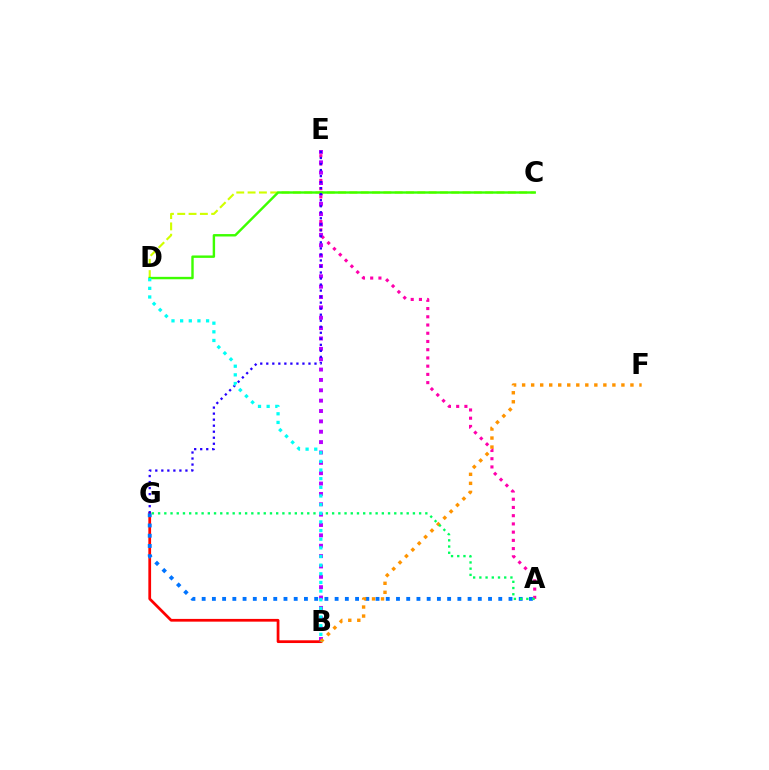{('A', 'E'): [{'color': '#ff00ac', 'line_style': 'dotted', 'thickness': 2.24}], ('B', 'E'): [{'color': '#b900ff', 'line_style': 'dotted', 'thickness': 2.82}], ('B', 'G'): [{'color': '#ff0000', 'line_style': 'solid', 'thickness': 1.97}], ('A', 'G'): [{'color': '#0074ff', 'line_style': 'dotted', 'thickness': 2.78}, {'color': '#00ff5c', 'line_style': 'dotted', 'thickness': 1.69}], ('C', 'D'): [{'color': '#d1ff00', 'line_style': 'dashed', 'thickness': 1.54}, {'color': '#3dff00', 'line_style': 'solid', 'thickness': 1.74}], ('B', 'F'): [{'color': '#ff9400', 'line_style': 'dotted', 'thickness': 2.45}], ('E', 'G'): [{'color': '#2500ff', 'line_style': 'dotted', 'thickness': 1.64}], ('B', 'D'): [{'color': '#00fff6', 'line_style': 'dotted', 'thickness': 2.35}]}